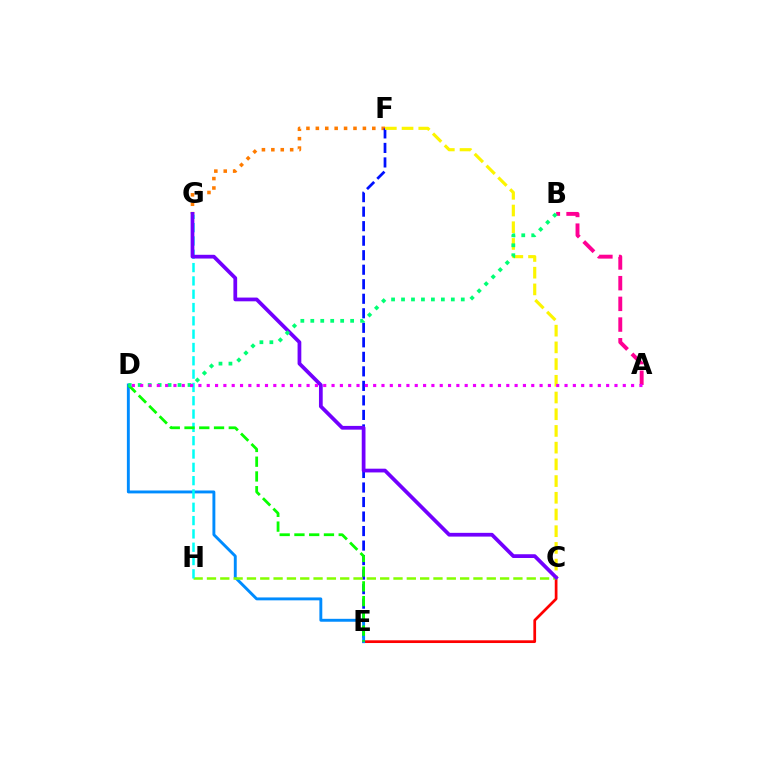{('A', 'B'): [{'color': '#ff0094', 'line_style': 'dashed', 'thickness': 2.81}], ('C', 'E'): [{'color': '#ff0000', 'line_style': 'solid', 'thickness': 1.96}], ('F', 'G'): [{'color': '#ff7c00', 'line_style': 'dotted', 'thickness': 2.56}], ('E', 'F'): [{'color': '#0010ff', 'line_style': 'dashed', 'thickness': 1.97}], ('C', 'F'): [{'color': '#fcf500', 'line_style': 'dashed', 'thickness': 2.27}], ('D', 'E'): [{'color': '#008cff', 'line_style': 'solid', 'thickness': 2.09}, {'color': '#08ff00', 'line_style': 'dashed', 'thickness': 2.0}], ('C', 'H'): [{'color': '#84ff00', 'line_style': 'dashed', 'thickness': 1.81}], ('G', 'H'): [{'color': '#00fff6', 'line_style': 'dashed', 'thickness': 1.81}], ('C', 'G'): [{'color': '#7200ff', 'line_style': 'solid', 'thickness': 2.7}], ('B', 'D'): [{'color': '#00ff74', 'line_style': 'dotted', 'thickness': 2.71}], ('A', 'D'): [{'color': '#ee00ff', 'line_style': 'dotted', 'thickness': 2.26}]}